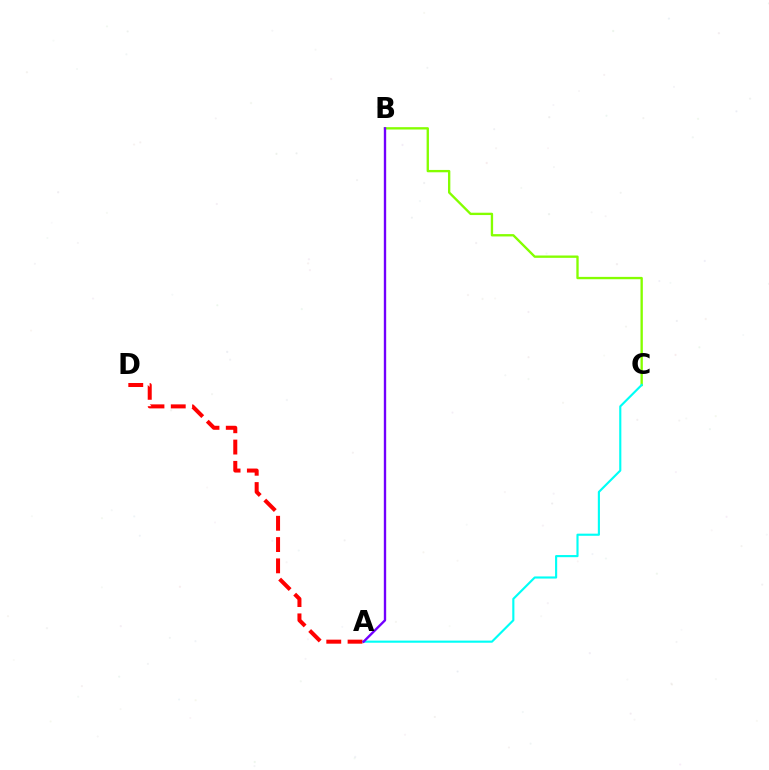{('B', 'C'): [{'color': '#84ff00', 'line_style': 'solid', 'thickness': 1.69}], ('A', 'C'): [{'color': '#00fff6', 'line_style': 'solid', 'thickness': 1.54}], ('A', 'D'): [{'color': '#ff0000', 'line_style': 'dashed', 'thickness': 2.89}], ('A', 'B'): [{'color': '#7200ff', 'line_style': 'solid', 'thickness': 1.7}]}